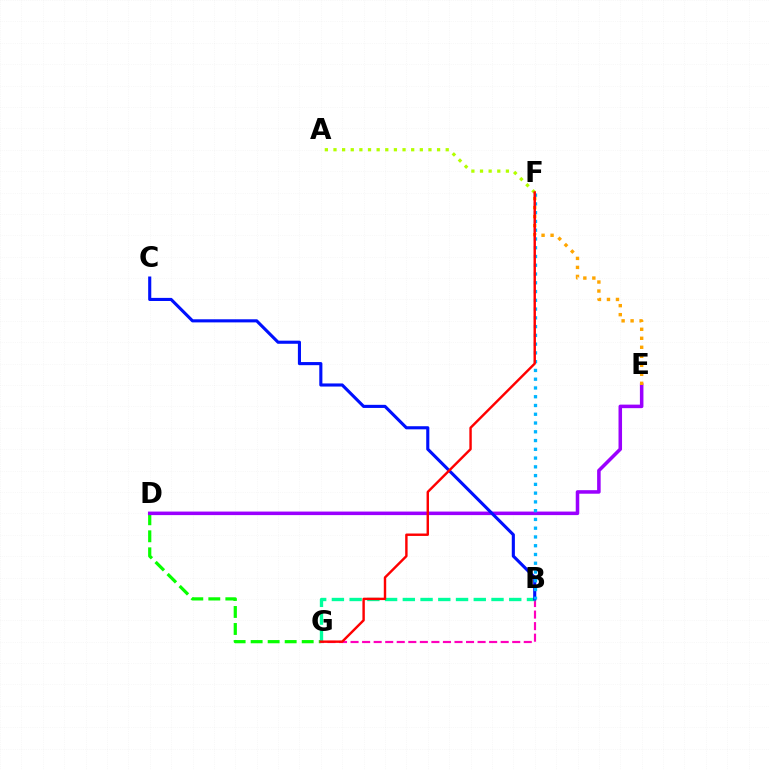{('D', 'G'): [{'color': '#08ff00', 'line_style': 'dashed', 'thickness': 2.31}], ('B', 'G'): [{'color': '#ff00bd', 'line_style': 'dashed', 'thickness': 1.57}, {'color': '#00ff9d', 'line_style': 'dashed', 'thickness': 2.41}], ('A', 'F'): [{'color': '#b3ff00', 'line_style': 'dotted', 'thickness': 2.35}], ('D', 'E'): [{'color': '#9b00ff', 'line_style': 'solid', 'thickness': 2.54}], ('B', 'C'): [{'color': '#0010ff', 'line_style': 'solid', 'thickness': 2.24}], ('B', 'F'): [{'color': '#00b5ff', 'line_style': 'dotted', 'thickness': 2.38}], ('E', 'F'): [{'color': '#ffa500', 'line_style': 'dotted', 'thickness': 2.45}], ('F', 'G'): [{'color': '#ff0000', 'line_style': 'solid', 'thickness': 1.74}]}